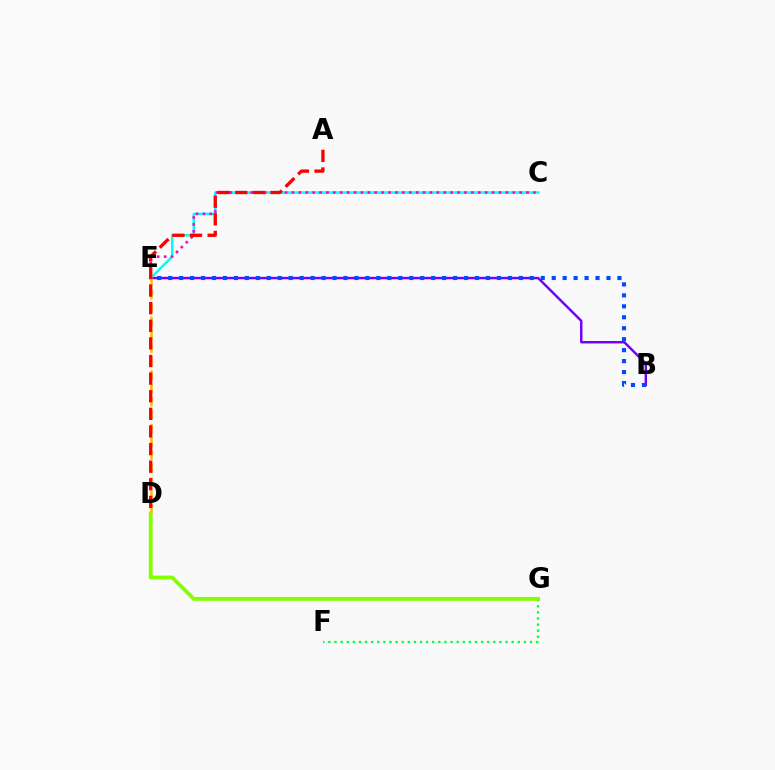{('F', 'G'): [{'color': '#00ff39', 'line_style': 'dotted', 'thickness': 1.66}], ('D', 'G'): [{'color': '#84ff00', 'line_style': 'solid', 'thickness': 2.75}], ('B', 'E'): [{'color': '#7200ff', 'line_style': 'solid', 'thickness': 1.77}, {'color': '#004bff', 'line_style': 'dotted', 'thickness': 2.98}], ('C', 'E'): [{'color': '#00fff6', 'line_style': 'solid', 'thickness': 1.81}, {'color': '#ff00cf', 'line_style': 'dotted', 'thickness': 1.87}], ('D', 'E'): [{'color': '#ffbd00', 'line_style': 'dashed', 'thickness': 1.82}], ('A', 'D'): [{'color': '#ff0000', 'line_style': 'dashed', 'thickness': 2.39}]}